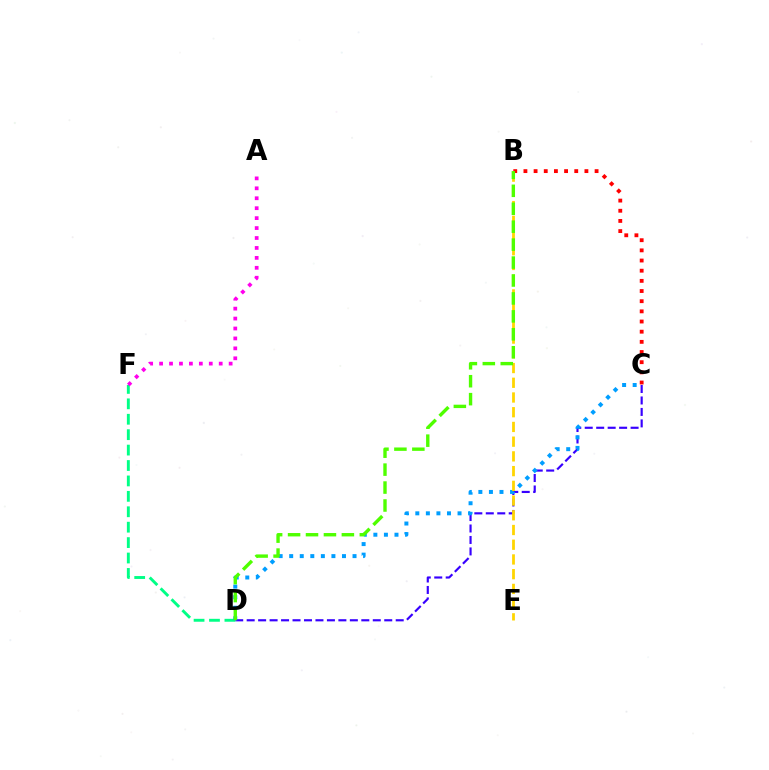{('C', 'D'): [{'color': '#3700ff', 'line_style': 'dashed', 'thickness': 1.56}, {'color': '#009eff', 'line_style': 'dotted', 'thickness': 2.87}], ('D', 'F'): [{'color': '#00ff86', 'line_style': 'dashed', 'thickness': 2.09}], ('A', 'F'): [{'color': '#ff00ed', 'line_style': 'dotted', 'thickness': 2.7}], ('B', 'C'): [{'color': '#ff0000', 'line_style': 'dotted', 'thickness': 2.76}], ('B', 'E'): [{'color': '#ffd500', 'line_style': 'dashed', 'thickness': 2.0}], ('B', 'D'): [{'color': '#4fff00', 'line_style': 'dashed', 'thickness': 2.44}]}